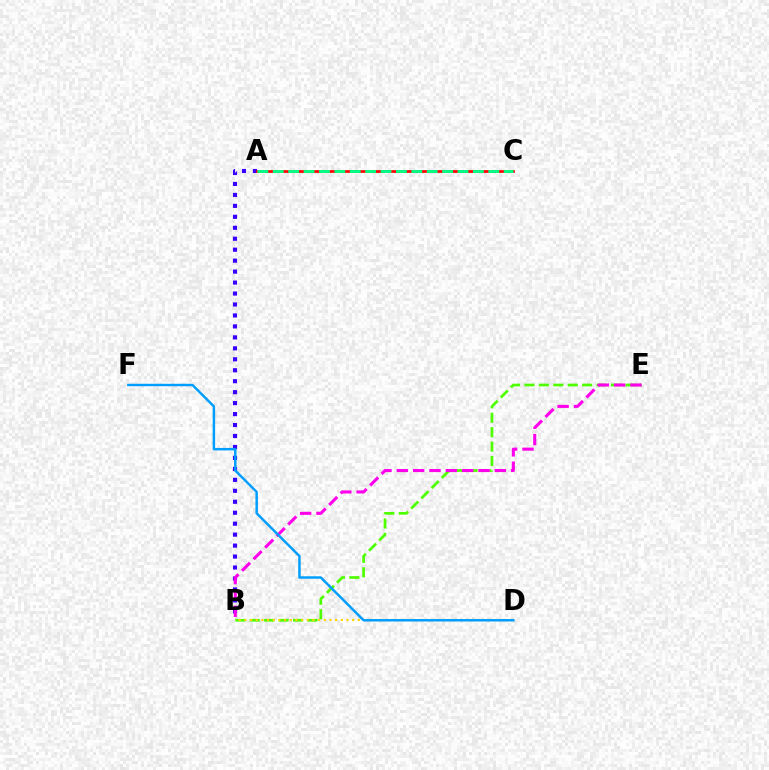{('A', 'B'): [{'color': '#3700ff', 'line_style': 'dotted', 'thickness': 2.98}], ('A', 'C'): [{'color': '#ff0000', 'line_style': 'solid', 'thickness': 1.95}, {'color': '#00ff86', 'line_style': 'dashed', 'thickness': 2.09}], ('B', 'E'): [{'color': '#4fff00', 'line_style': 'dashed', 'thickness': 1.96}, {'color': '#ff00ed', 'line_style': 'dashed', 'thickness': 2.22}], ('B', 'D'): [{'color': '#ffd500', 'line_style': 'dotted', 'thickness': 1.54}], ('D', 'F'): [{'color': '#009eff', 'line_style': 'solid', 'thickness': 1.77}]}